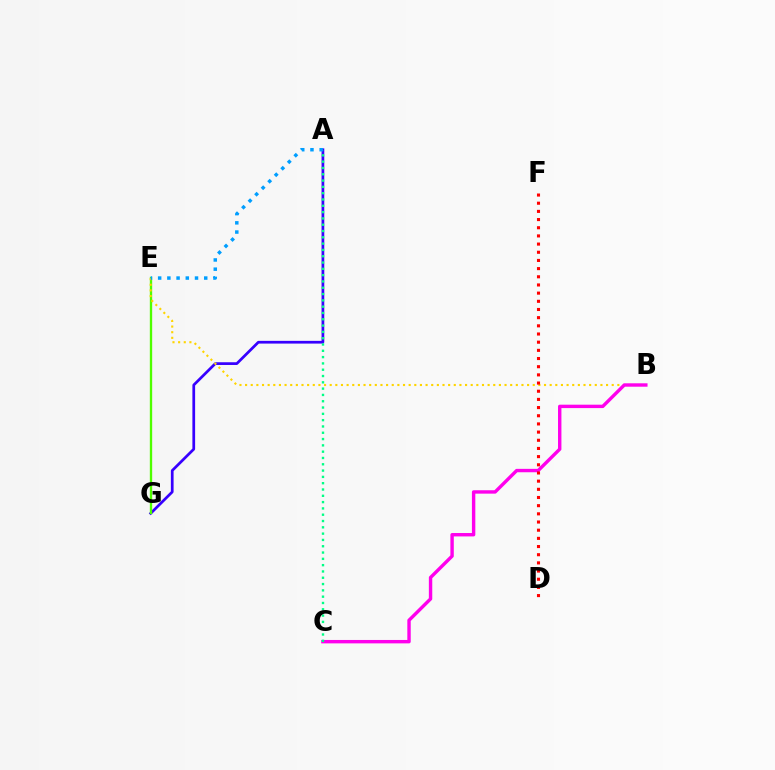{('A', 'G'): [{'color': '#3700ff', 'line_style': 'solid', 'thickness': 1.96}], ('E', 'G'): [{'color': '#4fff00', 'line_style': 'solid', 'thickness': 1.69}], ('B', 'E'): [{'color': '#ffd500', 'line_style': 'dotted', 'thickness': 1.53}], ('B', 'C'): [{'color': '#ff00ed', 'line_style': 'solid', 'thickness': 2.45}], ('A', 'C'): [{'color': '#00ff86', 'line_style': 'dotted', 'thickness': 1.71}], ('A', 'E'): [{'color': '#009eff', 'line_style': 'dotted', 'thickness': 2.5}], ('D', 'F'): [{'color': '#ff0000', 'line_style': 'dotted', 'thickness': 2.22}]}